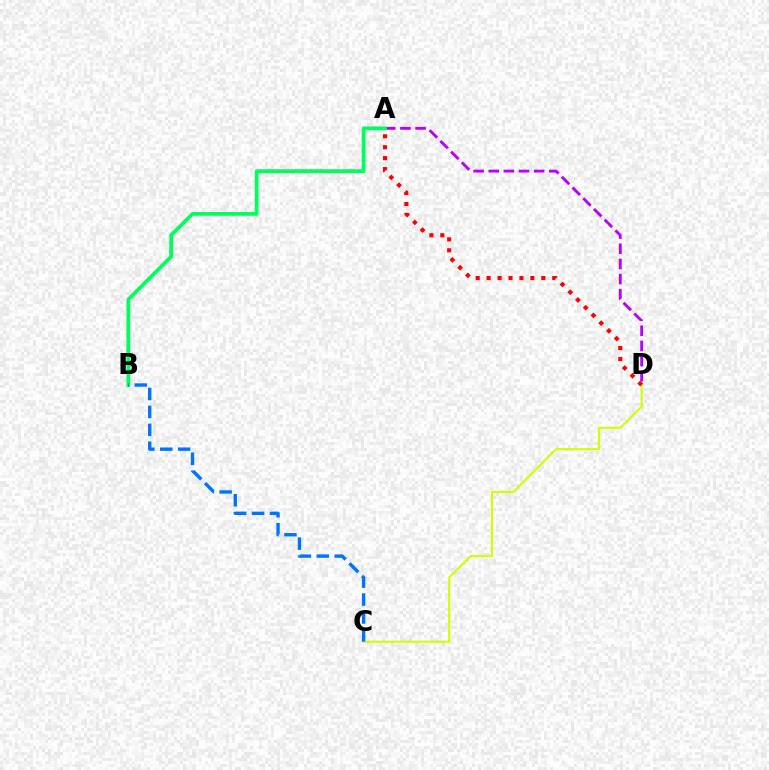{('A', 'D'): [{'color': '#b900ff', 'line_style': 'dashed', 'thickness': 2.06}, {'color': '#ff0000', 'line_style': 'dotted', 'thickness': 2.97}], ('C', 'D'): [{'color': '#d1ff00', 'line_style': 'solid', 'thickness': 1.51}], ('A', 'B'): [{'color': '#00ff5c', 'line_style': 'solid', 'thickness': 2.7}], ('B', 'C'): [{'color': '#0074ff', 'line_style': 'dashed', 'thickness': 2.44}]}